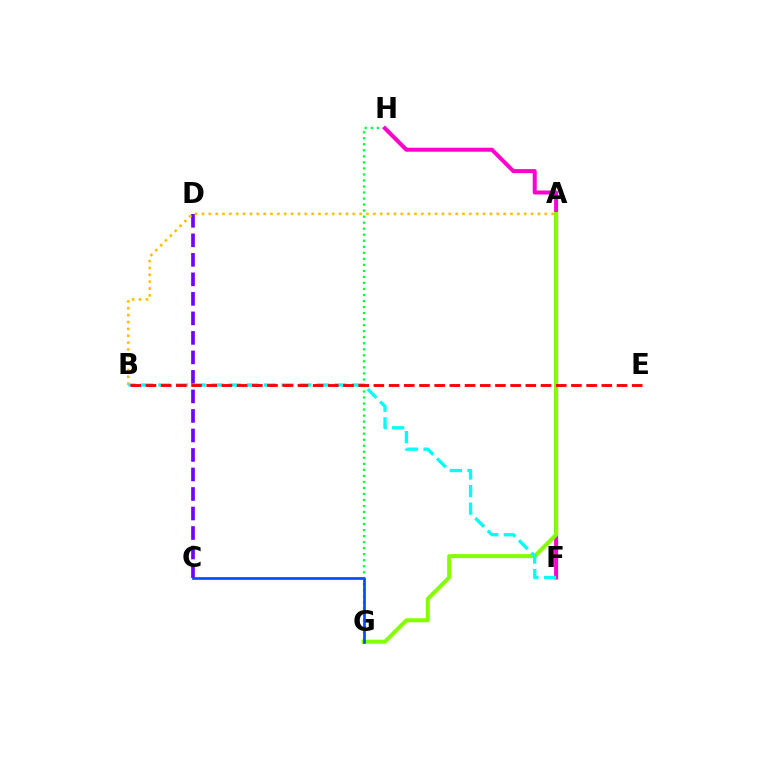{('G', 'H'): [{'color': '#00ff39', 'line_style': 'dotted', 'thickness': 1.64}], ('F', 'H'): [{'color': '#ff00cf', 'line_style': 'solid', 'thickness': 2.89}], ('C', 'D'): [{'color': '#7200ff', 'line_style': 'dashed', 'thickness': 2.65}], ('A', 'B'): [{'color': '#ffbd00', 'line_style': 'dotted', 'thickness': 1.86}], ('A', 'G'): [{'color': '#84ff00', 'line_style': 'solid', 'thickness': 2.89}], ('C', 'G'): [{'color': '#004bff', 'line_style': 'solid', 'thickness': 1.93}], ('B', 'F'): [{'color': '#00fff6', 'line_style': 'dashed', 'thickness': 2.39}], ('B', 'E'): [{'color': '#ff0000', 'line_style': 'dashed', 'thickness': 2.06}]}